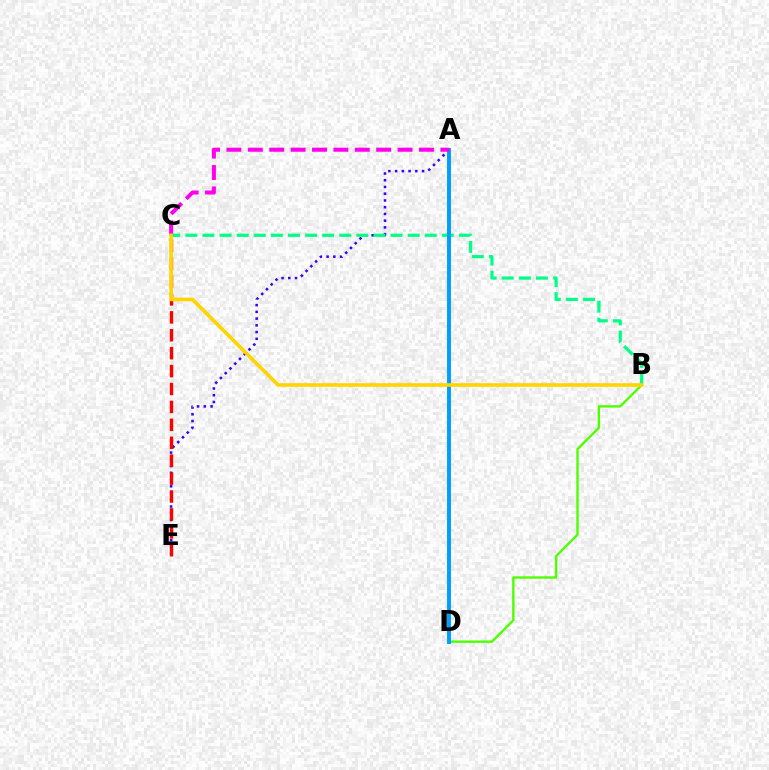{('A', 'E'): [{'color': '#3700ff', 'line_style': 'dotted', 'thickness': 1.83}], ('B', 'C'): [{'color': '#00ff86', 'line_style': 'dashed', 'thickness': 2.32}, {'color': '#ffd500', 'line_style': 'solid', 'thickness': 2.6}], ('B', 'D'): [{'color': '#4fff00', 'line_style': 'solid', 'thickness': 1.71}], ('C', 'E'): [{'color': '#ff0000', 'line_style': 'dashed', 'thickness': 2.43}], ('A', 'D'): [{'color': '#009eff', 'line_style': 'solid', 'thickness': 2.83}], ('A', 'C'): [{'color': '#ff00ed', 'line_style': 'dashed', 'thickness': 2.91}]}